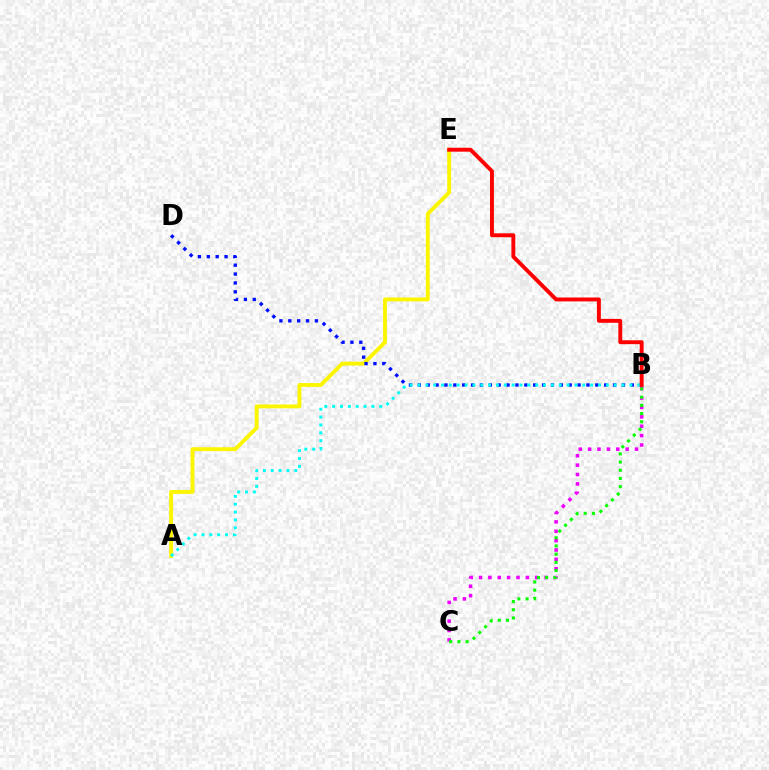{('A', 'E'): [{'color': '#fcf500', 'line_style': 'solid', 'thickness': 2.79}], ('B', 'C'): [{'color': '#ee00ff', 'line_style': 'dotted', 'thickness': 2.55}, {'color': '#08ff00', 'line_style': 'dotted', 'thickness': 2.23}], ('B', 'D'): [{'color': '#0010ff', 'line_style': 'dotted', 'thickness': 2.41}], ('A', 'B'): [{'color': '#00fff6', 'line_style': 'dotted', 'thickness': 2.13}], ('B', 'E'): [{'color': '#ff0000', 'line_style': 'solid', 'thickness': 2.81}]}